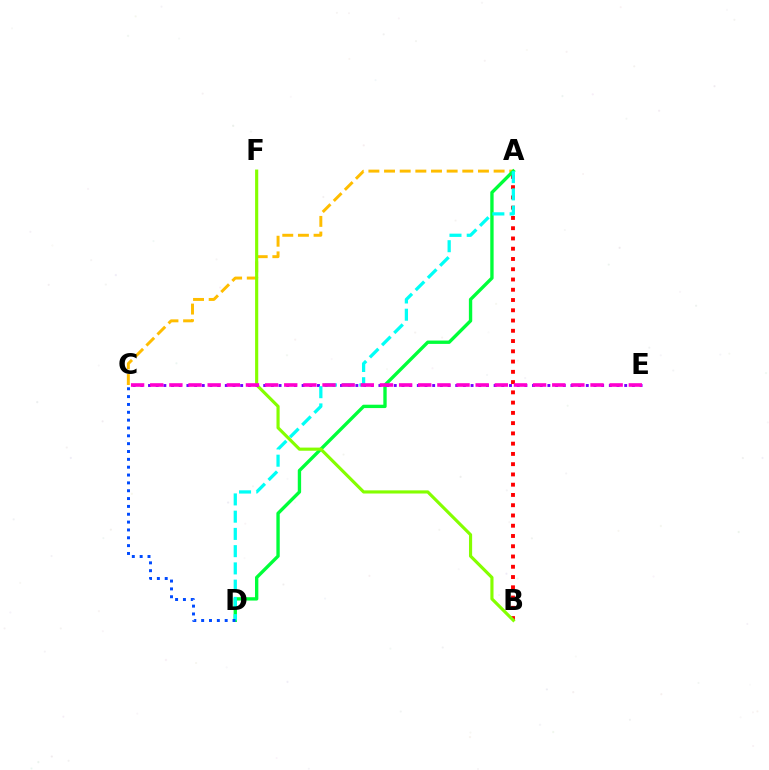{('A', 'C'): [{'color': '#ffbd00', 'line_style': 'dashed', 'thickness': 2.13}], ('A', 'B'): [{'color': '#ff0000', 'line_style': 'dotted', 'thickness': 2.79}], ('A', 'D'): [{'color': '#00ff39', 'line_style': 'solid', 'thickness': 2.41}, {'color': '#00fff6', 'line_style': 'dashed', 'thickness': 2.34}], ('B', 'F'): [{'color': '#84ff00', 'line_style': 'solid', 'thickness': 2.26}], ('C', 'E'): [{'color': '#7200ff', 'line_style': 'dotted', 'thickness': 2.09}, {'color': '#ff00cf', 'line_style': 'dashed', 'thickness': 2.6}], ('C', 'D'): [{'color': '#004bff', 'line_style': 'dotted', 'thickness': 2.13}]}